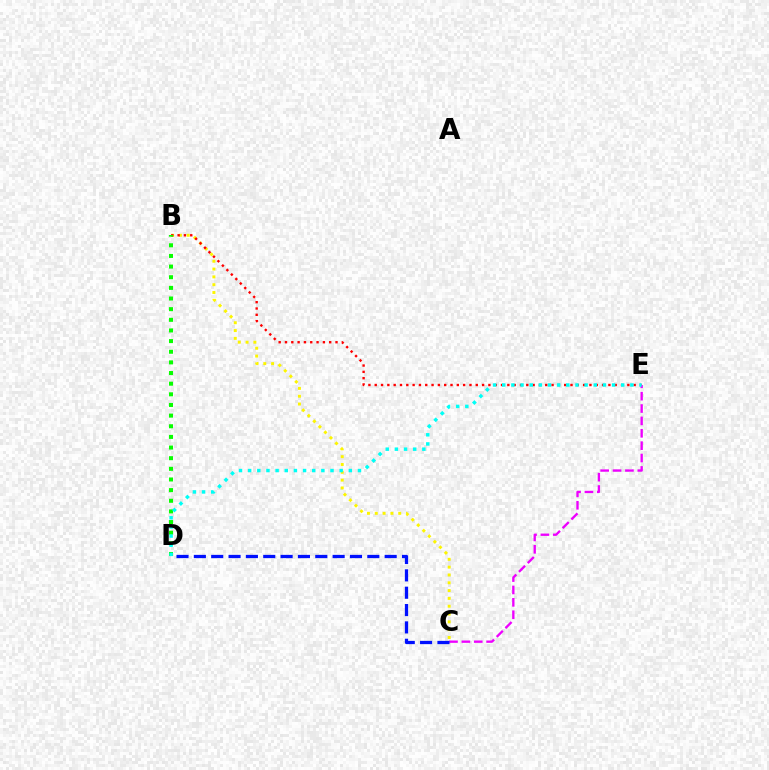{('B', 'C'): [{'color': '#fcf500', 'line_style': 'dotted', 'thickness': 2.12}], ('B', 'E'): [{'color': '#ff0000', 'line_style': 'dotted', 'thickness': 1.72}], ('C', 'E'): [{'color': '#ee00ff', 'line_style': 'dashed', 'thickness': 1.68}], ('B', 'D'): [{'color': '#08ff00', 'line_style': 'dotted', 'thickness': 2.89}], ('D', 'E'): [{'color': '#00fff6', 'line_style': 'dotted', 'thickness': 2.49}], ('C', 'D'): [{'color': '#0010ff', 'line_style': 'dashed', 'thickness': 2.36}]}